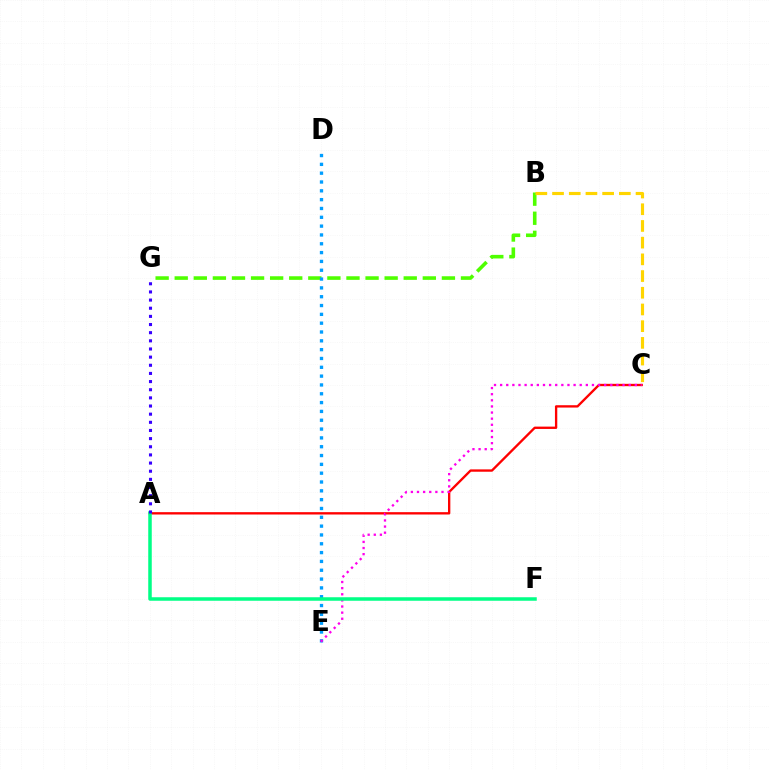{('A', 'C'): [{'color': '#ff0000', 'line_style': 'solid', 'thickness': 1.69}], ('B', 'G'): [{'color': '#4fff00', 'line_style': 'dashed', 'thickness': 2.59}], ('D', 'E'): [{'color': '#009eff', 'line_style': 'dotted', 'thickness': 2.4}], ('B', 'C'): [{'color': '#ffd500', 'line_style': 'dashed', 'thickness': 2.27}], ('C', 'E'): [{'color': '#ff00ed', 'line_style': 'dotted', 'thickness': 1.66}], ('A', 'F'): [{'color': '#00ff86', 'line_style': 'solid', 'thickness': 2.53}], ('A', 'G'): [{'color': '#3700ff', 'line_style': 'dotted', 'thickness': 2.21}]}